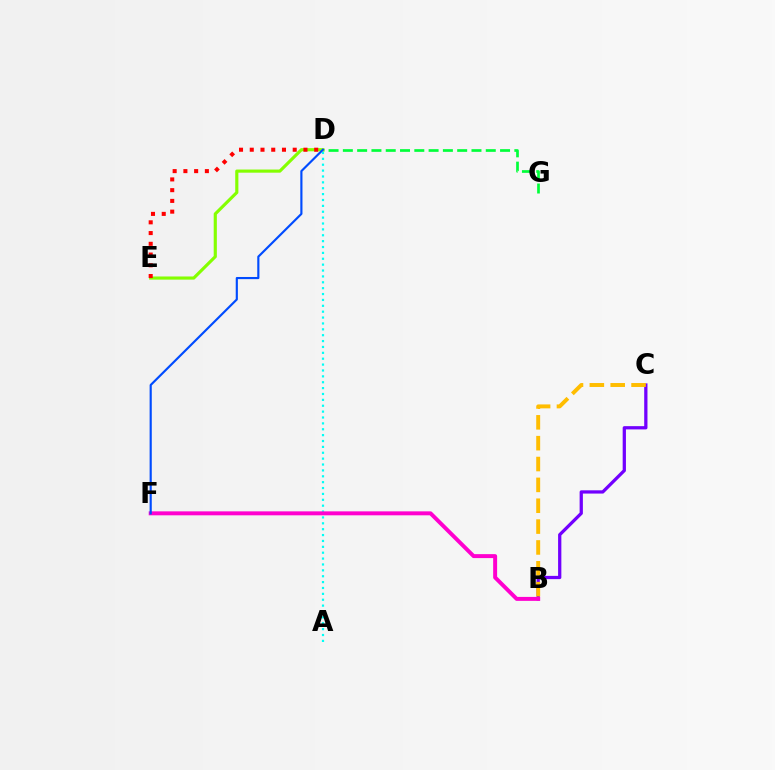{('A', 'D'): [{'color': '#00fff6', 'line_style': 'dotted', 'thickness': 1.6}], ('D', 'G'): [{'color': '#00ff39', 'line_style': 'dashed', 'thickness': 1.94}], ('B', 'C'): [{'color': '#7200ff', 'line_style': 'solid', 'thickness': 2.35}, {'color': '#ffbd00', 'line_style': 'dashed', 'thickness': 2.83}], ('B', 'F'): [{'color': '#ff00cf', 'line_style': 'solid', 'thickness': 2.85}], ('D', 'E'): [{'color': '#84ff00', 'line_style': 'solid', 'thickness': 2.27}, {'color': '#ff0000', 'line_style': 'dotted', 'thickness': 2.92}], ('D', 'F'): [{'color': '#004bff', 'line_style': 'solid', 'thickness': 1.55}]}